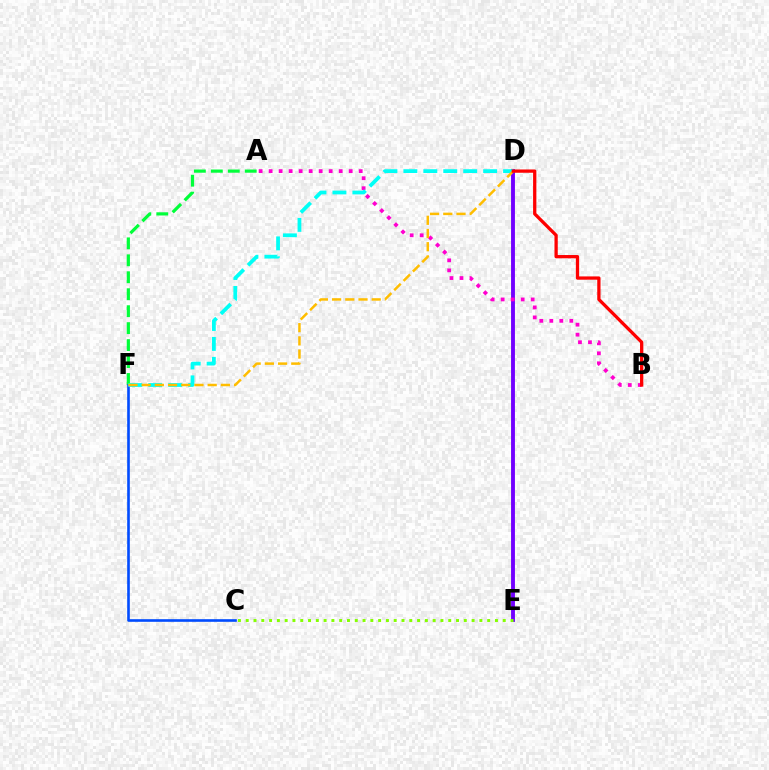{('D', 'E'): [{'color': '#7200ff', 'line_style': 'solid', 'thickness': 2.79}], ('A', 'F'): [{'color': '#00ff39', 'line_style': 'dashed', 'thickness': 2.3}], ('C', 'F'): [{'color': '#004bff', 'line_style': 'solid', 'thickness': 1.89}], ('A', 'B'): [{'color': '#ff00cf', 'line_style': 'dotted', 'thickness': 2.72}], ('C', 'E'): [{'color': '#84ff00', 'line_style': 'dotted', 'thickness': 2.12}], ('D', 'F'): [{'color': '#00fff6', 'line_style': 'dashed', 'thickness': 2.71}, {'color': '#ffbd00', 'line_style': 'dashed', 'thickness': 1.79}], ('B', 'D'): [{'color': '#ff0000', 'line_style': 'solid', 'thickness': 2.36}]}